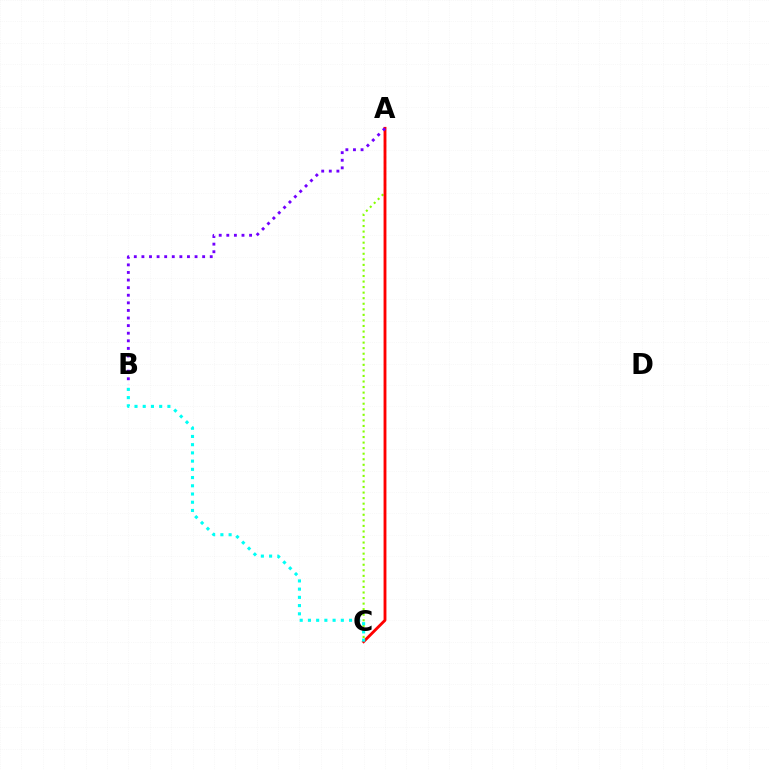{('A', 'C'): [{'color': '#84ff00', 'line_style': 'dotted', 'thickness': 1.51}, {'color': '#ff0000', 'line_style': 'solid', 'thickness': 2.05}], ('A', 'B'): [{'color': '#7200ff', 'line_style': 'dotted', 'thickness': 2.06}], ('B', 'C'): [{'color': '#00fff6', 'line_style': 'dotted', 'thickness': 2.23}]}